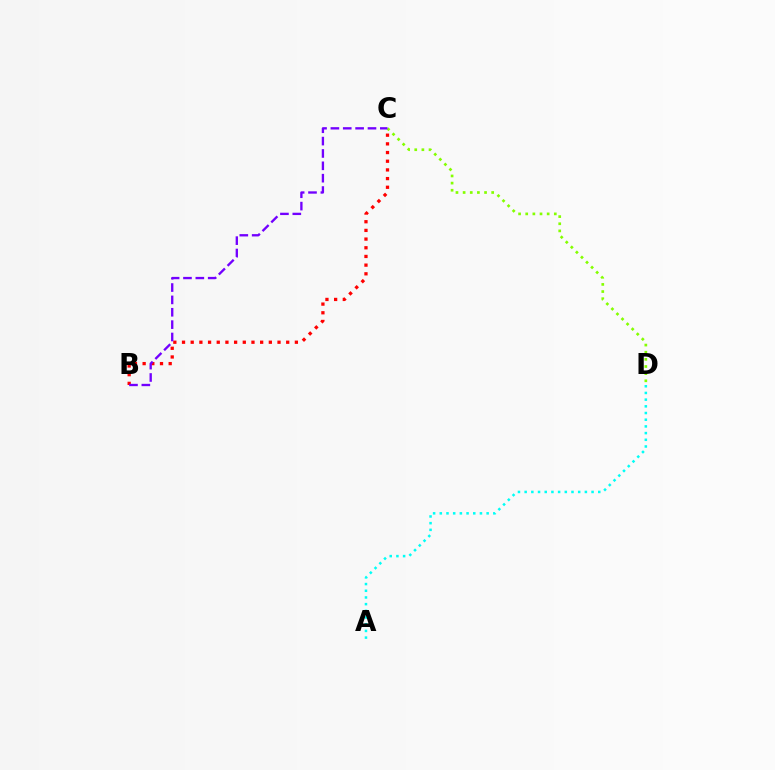{('C', 'D'): [{'color': '#84ff00', 'line_style': 'dotted', 'thickness': 1.94}], ('B', 'C'): [{'color': '#ff0000', 'line_style': 'dotted', 'thickness': 2.36}, {'color': '#7200ff', 'line_style': 'dashed', 'thickness': 1.68}], ('A', 'D'): [{'color': '#00fff6', 'line_style': 'dotted', 'thickness': 1.82}]}